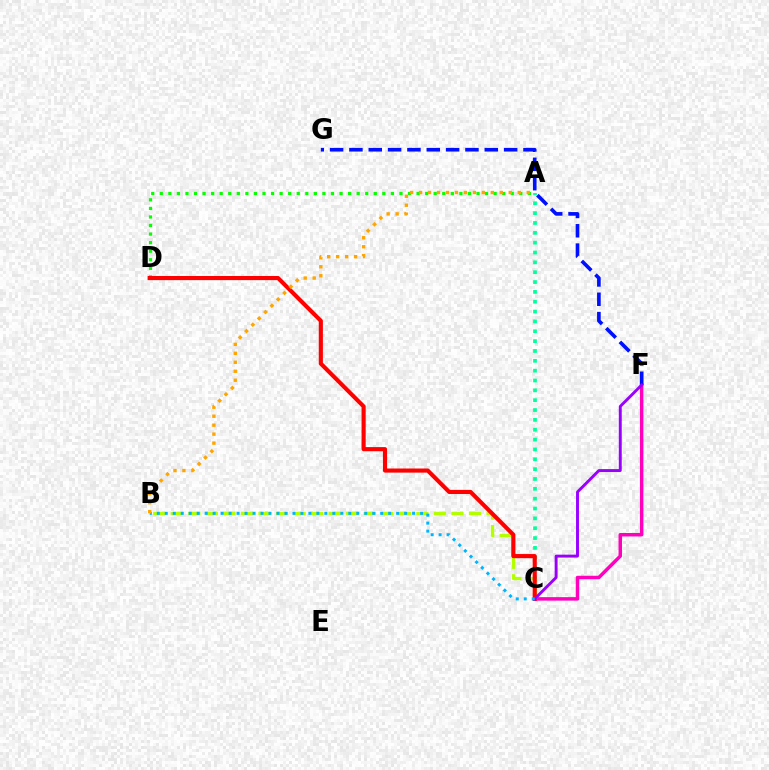{('C', 'F'): [{'color': '#ff00bd', 'line_style': 'solid', 'thickness': 2.5}, {'color': '#9b00ff', 'line_style': 'solid', 'thickness': 2.11}], ('B', 'C'): [{'color': '#b3ff00', 'line_style': 'dashed', 'thickness': 2.38}, {'color': '#00b5ff', 'line_style': 'dotted', 'thickness': 2.17}], ('A', 'C'): [{'color': '#00ff9d', 'line_style': 'dotted', 'thickness': 2.68}], ('F', 'G'): [{'color': '#0010ff', 'line_style': 'dashed', 'thickness': 2.63}], ('A', 'D'): [{'color': '#08ff00', 'line_style': 'dotted', 'thickness': 2.33}], ('C', 'D'): [{'color': '#ff0000', 'line_style': 'solid', 'thickness': 2.97}], ('A', 'B'): [{'color': '#ffa500', 'line_style': 'dotted', 'thickness': 2.44}]}